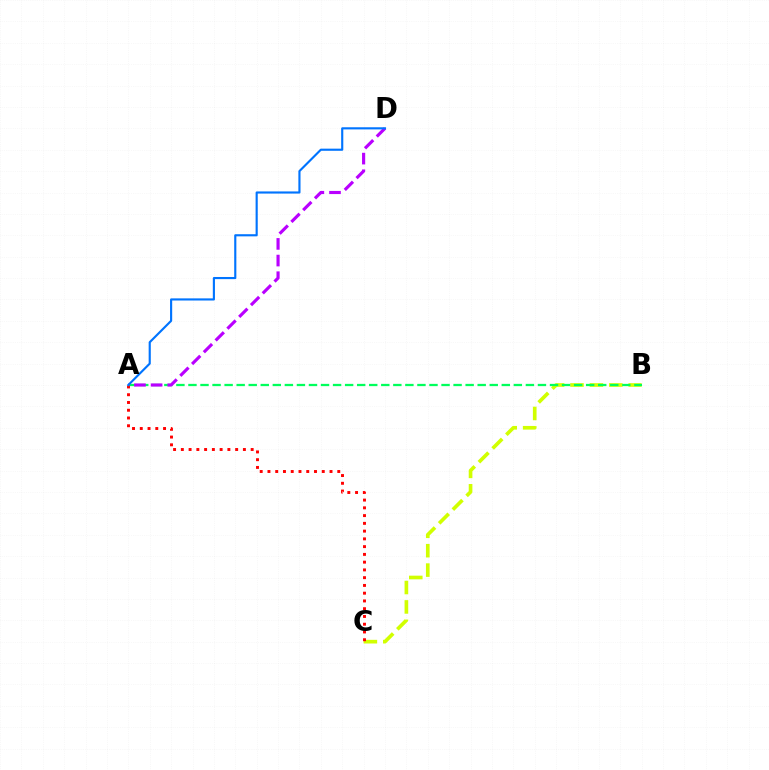{('B', 'C'): [{'color': '#d1ff00', 'line_style': 'dashed', 'thickness': 2.64}], ('A', 'B'): [{'color': '#00ff5c', 'line_style': 'dashed', 'thickness': 1.64}], ('A', 'D'): [{'color': '#b900ff', 'line_style': 'dashed', 'thickness': 2.26}, {'color': '#0074ff', 'line_style': 'solid', 'thickness': 1.54}], ('A', 'C'): [{'color': '#ff0000', 'line_style': 'dotted', 'thickness': 2.11}]}